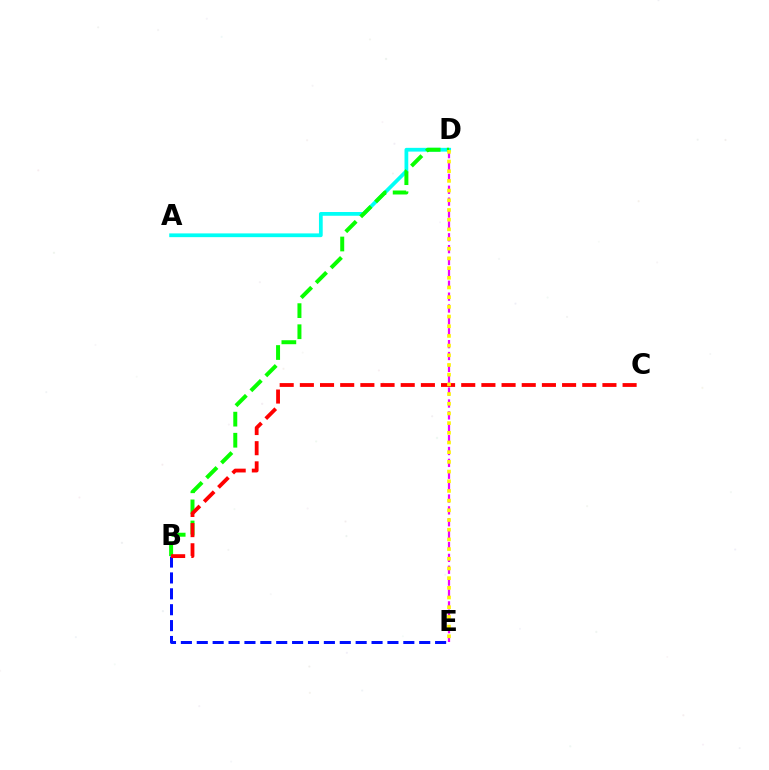{('B', 'E'): [{'color': '#0010ff', 'line_style': 'dashed', 'thickness': 2.16}], ('D', 'E'): [{'color': '#ee00ff', 'line_style': 'dashed', 'thickness': 1.61}, {'color': '#fcf500', 'line_style': 'dotted', 'thickness': 2.63}], ('A', 'D'): [{'color': '#00fff6', 'line_style': 'solid', 'thickness': 2.7}], ('B', 'D'): [{'color': '#08ff00', 'line_style': 'dashed', 'thickness': 2.86}], ('B', 'C'): [{'color': '#ff0000', 'line_style': 'dashed', 'thickness': 2.74}]}